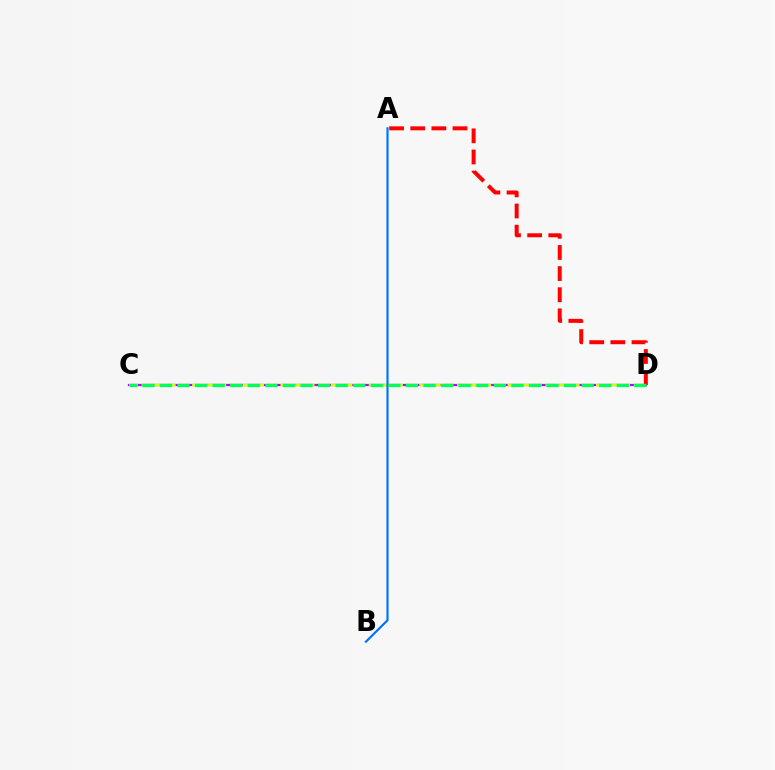{('C', 'D'): [{'color': '#b900ff', 'line_style': 'solid', 'thickness': 1.62}, {'color': '#d1ff00', 'line_style': 'dashed', 'thickness': 1.71}, {'color': '#00ff5c', 'line_style': 'dashed', 'thickness': 2.39}], ('A', 'D'): [{'color': '#ff0000', 'line_style': 'dashed', 'thickness': 2.87}], ('A', 'B'): [{'color': '#0074ff', 'line_style': 'solid', 'thickness': 1.58}]}